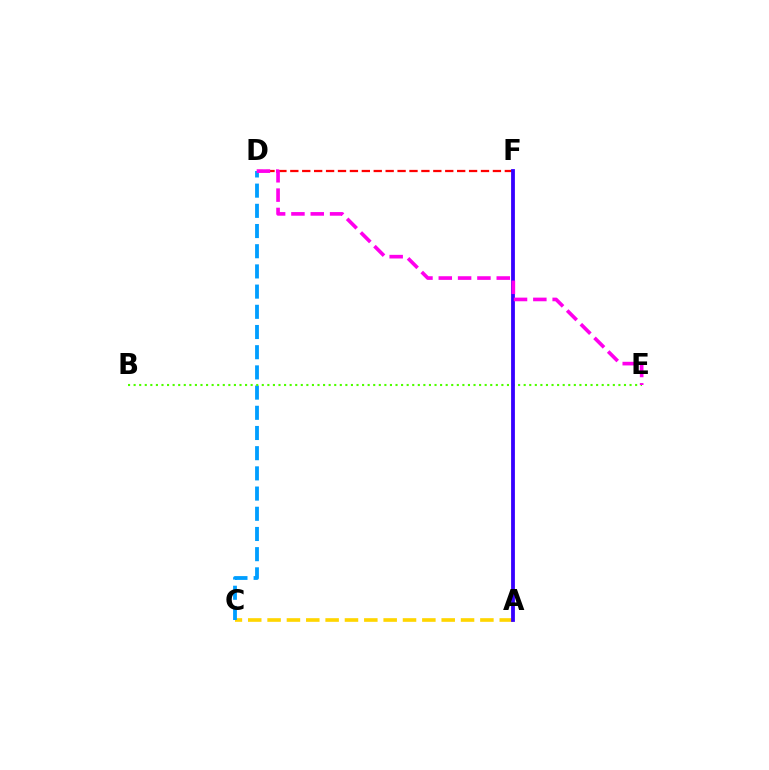{('A', 'C'): [{'color': '#ffd500', 'line_style': 'dashed', 'thickness': 2.63}], ('C', 'D'): [{'color': '#009eff', 'line_style': 'dashed', 'thickness': 2.74}], ('D', 'F'): [{'color': '#ff0000', 'line_style': 'dashed', 'thickness': 1.62}], ('B', 'E'): [{'color': '#4fff00', 'line_style': 'dotted', 'thickness': 1.51}], ('A', 'F'): [{'color': '#00ff86', 'line_style': 'dashed', 'thickness': 1.56}, {'color': '#3700ff', 'line_style': 'solid', 'thickness': 2.73}], ('D', 'E'): [{'color': '#ff00ed', 'line_style': 'dashed', 'thickness': 2.63}]}